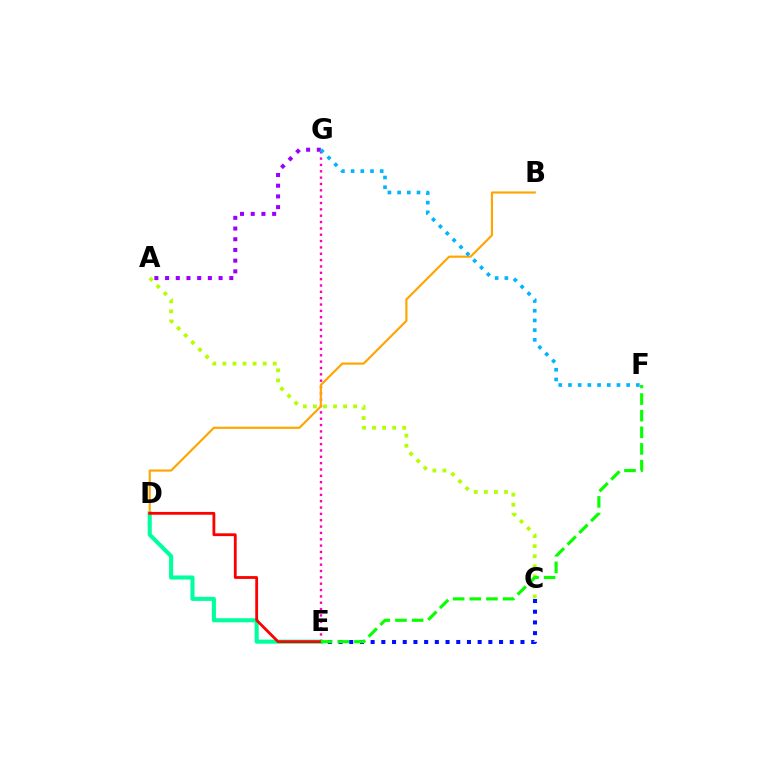{('E', 'G'): [{'color': '#ff00bd', 'line_style': 'dotted', 'thickness': 1.72}], ('A', 'G'): [{'color': '#9b00ff', 'line_style': 'dotted', 'thickness': 2.91}], ('D', 'E'): [{'color': '#00ff9d', 'line_style': 'solid', 'thickness': 2.93}, {'color': '#ff0000', 'line_style': 'solid', 'thickness': 2.02}], ('B', 'D'): [{'color': '#ffa500', 'line_style': 'solid', 'thickness': 1.55}], ('C', 'E'): [{'color': '#0010ff', 'line_style': 'dotted', 'thickness': 2.91}], ('A', 'C'): [{'color': '#b3ff00', 'line_style': 'dotted', 'thickness': 2.73}], ('E', 'F'): [{'color': '#08ff00', 'line_style': 'dashed', 'thickness': 2.26}], ('F', 'G'): [{'color': '#00b5ff', 'line_style': 'dotted', 'thickness': 2.64}]}